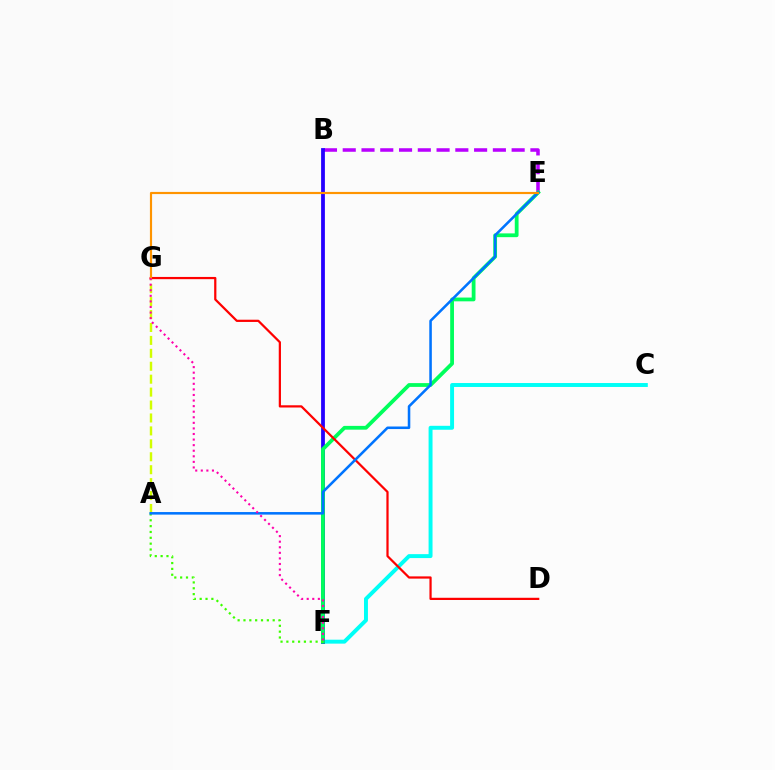{('B', 'E'): [{'color': '#b900ff', 'line_style': 'dashed', 'thickness': 2.55}], ('C', 'F'): [{'color': '#00fff6', 'line_style': 'solid', 'thickness': 2.83}], ('B', 'F'): [{'color': '#2500ff', 'line_style': 'solid', 'thickness': 2.73}], ('A', 'G'): [{'color': '#d1ff00', 'line_style': 'dashed', 'thickness': 1.76}], ('E', 'F'): [{'color': '#00ff5c', 'line_style': 'solid', 'thickness': 2.72}], ('A', 'F'): [{'color': '#3dff00', 'line_style': 'dotted', 'thickness': 1.59}], ('D', 'G'): [{'color': '#ff0000', 'line_style': 'solid', 'thickness': 1.6}], ('A', 'E'): [{'color': '#0074ff', 'line_style': 'solid', 'thickness': 1.84}], ('E', 'G'): [{'color': '#ff9400', 'line_style': 'solid', 'thickness': 1.56}], ('F', 'G'): [{'color': '#ff00ac', 'line_style': 'dotted', 'thickness': 1.51}]}